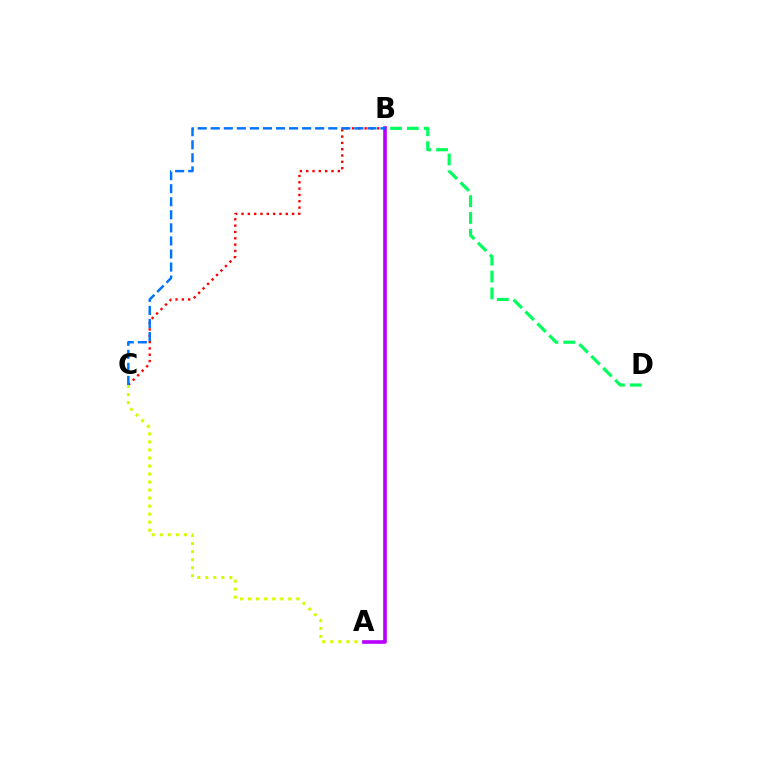{('B', 'C'): [{'color': '#ff0000', 'line_style': 'dotted', 'thickness': 1.72}, {'color': '#0074ff', 'line_style': 'dashed', 'thickness': 1.77}], ('B', 'D'): [{'color': '#00ff5c', 'line_style': 'dashed', 'thickness': 2.29}], ('A', 'C'): [{'color': '#d1ff00', 'line_style': 'dotted', 'thickness': 2.18}], ('A', 'B'): [{'color': '#b900ff', 'line_style': 'solid', 'thickness': 2.61}]}